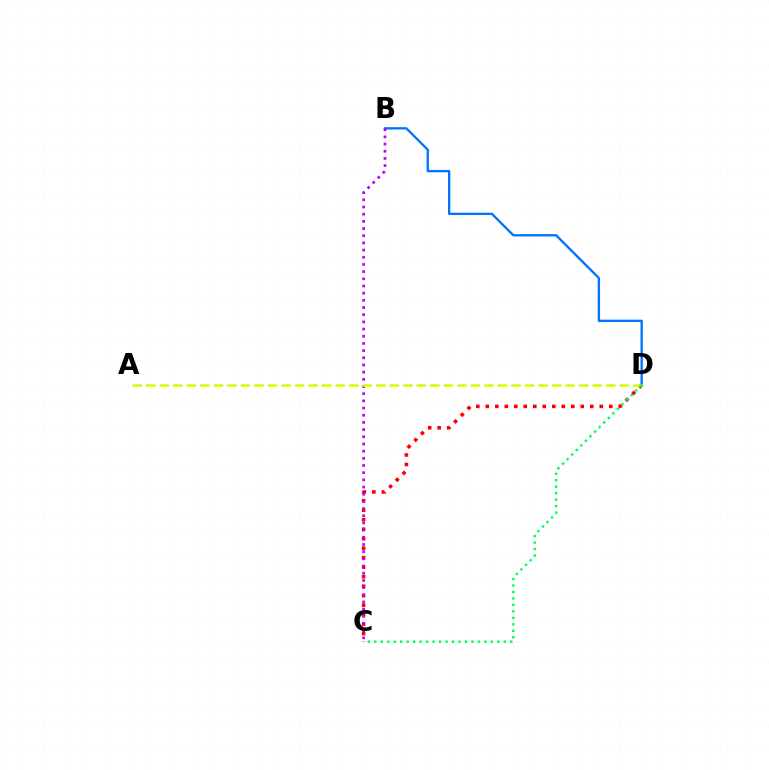{('B', 'D'): [{'color': '#0074ff', 'line_style': 'solid', 'thickness': 1.68}], ('C', 'D'): [{'color': '#ff0000', 'line_style': 'dotted', 'thickness': 2.58}, {'color': '#00ff5c', 'line_style': 'dotted', 'thickness': 1.76}], ('B', 'C'): [{'color': '#b900ff', 'line_style': 'dotted', 'thickness': 1.95}], ('A', 'D'): [{'color': '#d1ff00', 'line_style': 'dashed', 'thickness': 1.84}]}